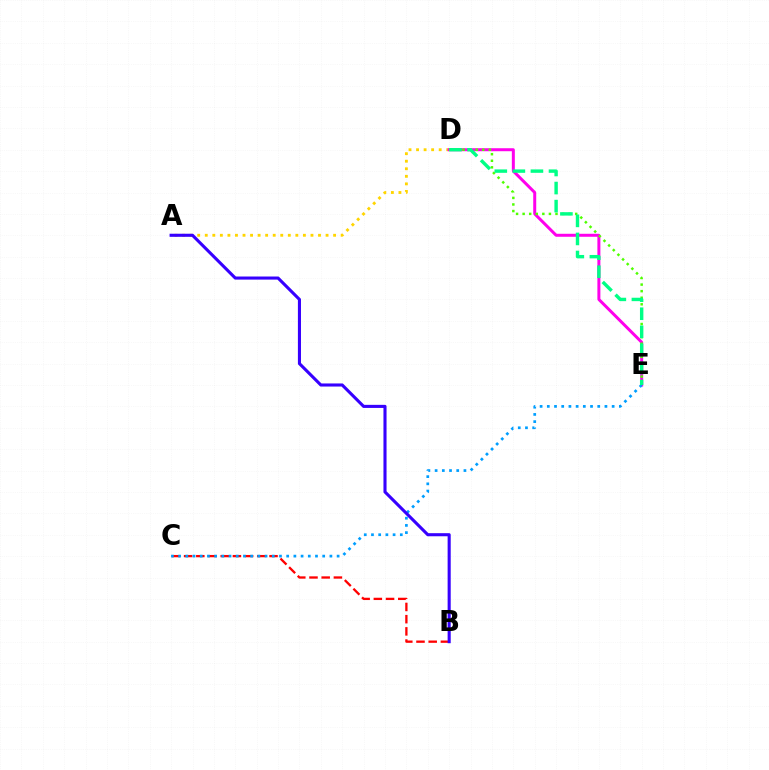{('B', 'C'): [{'color': '#ff0000', 'line_style': 'dashed', 'thickness': 1.66}], ('A', 'D'): [{'color': '#ffd500', 'line_style': 'dotted', 'thickness': 2.05}], ('D', 'E'): [{'color': '#ff00ed', 'line_style': 'solid', 'thickness': 2.16}, {'color': '#4fff00', 'line_style': 'dotted', 'thickness': 1.79}, {'color': '#00ff86', 'line_style': 'dashed', 'thickness': 2.45}], ('C', 'E'): [{'color': '#009eff', 'line_style': 'dotted', 'thickness': 1.96}], ('A', 'B'): [{'color': '#3700ff', 'line_style': 'solid', 'thickness': 2.23}]}